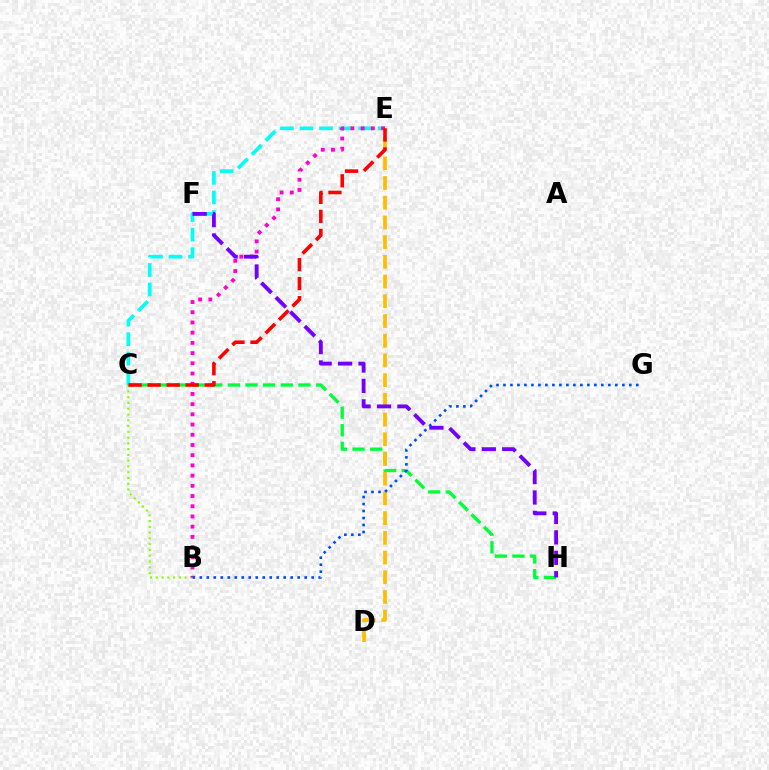{('B', 'C'): [{'color': '#84ff00', 'line_style': 'dotted', 'thickness': 1.57}], ('C', 'E'): [{'color': '#00fff6', 'line_style': 'dashed', 'thickness': 2.65}, {'color': '#ff0000', 'line_style': 'dashed', 'thickness': 2.58}], ('C', 'H'): [{'color': '#00ff39', 'line_style': 'dashed', 'thickness': 2.4}], ('D', 'E'): [{'color': '#ffbd00', 'line_style': 'dashed', 'thickness': 2.68}], ('B', 'E'): [{'color': '#ff00cf', 'line_style': 'dotted', 'thickness': 2.77}], ('F', 'H'): [{'color': '#7200ff', 'line_style': 'dashed', 'thickness': 2.77}], ('B', 'G'): [{'color': '#004bff', 'line_style': 'dotted', 'thickness': 1.9}]}